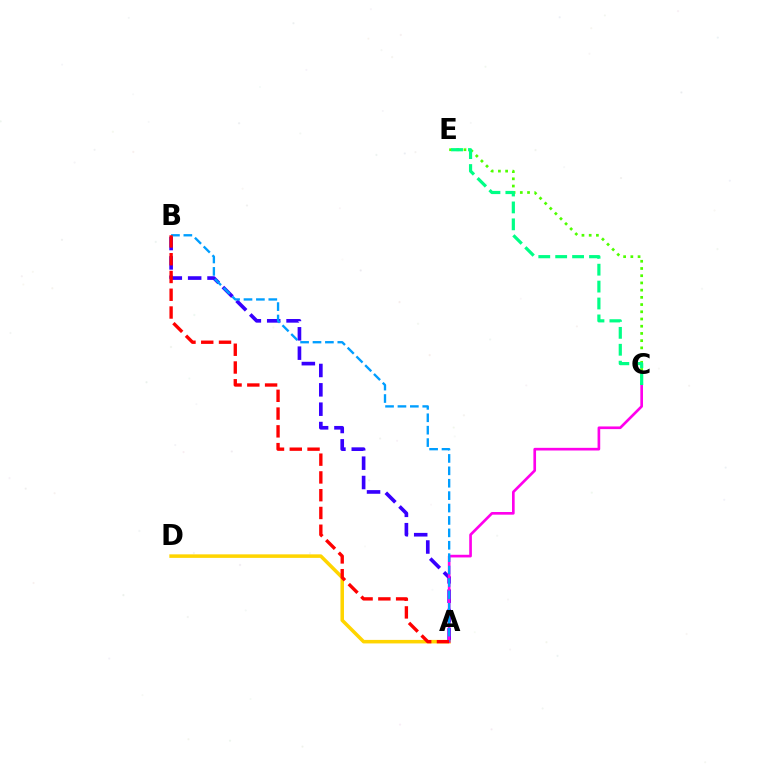{('A', 'B'): [{'color': '#3700ff', 'line_style': 'dashed', 'thickness': 2.63}, {'color': '#009eff', 'line_style': 'dashed', 'thickness': 1.69}, {'color': '#ff0000', 'line_style': 'dashed', 'thickness': 2.41}], ('A', 'D'): [{'color': '#ffd500', 'line_style': 'solid', 'thickness': 2.54}], ('A', 'C'): [{'color': '#ff00ed', 'line_style': 'solid', 'thickness': 1.92}], ('C', 'E'): [{'color': '#4fff00', 'line_style': 'dotted', 'thickness': 1.96}, {'color': '#00ff86', 'line_style': 'dashed', 'thickness': 2.3}]}